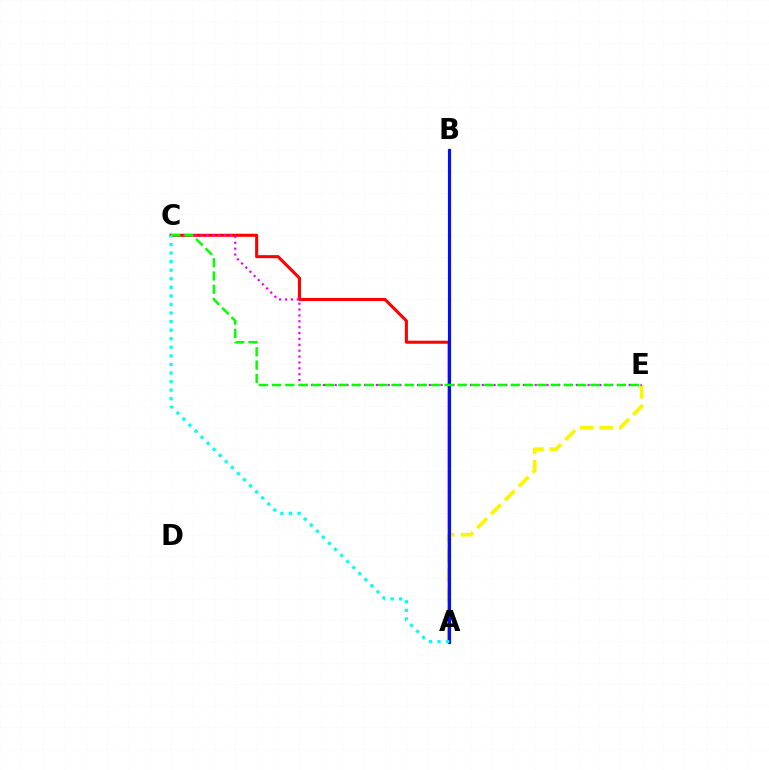{('A', 'E'): [{'color': '#fcf500', 'line_style': 'dashed', 'thickness': 2.66}], ('A', 'C'): [{'color': '#ff0000', 'line_style': 'solid', 'thickness': 2.21}, {'color': '#00fff6', 'line_style': 'dotted', 'thickness': 2.33}], ('C', 'E'): [{'color': '#ee00ff', 'line_style': 'dotted', 'thickness': 1.6}, {'color': '#08ff00', 'line_style': 'dashed', 'thickness': 1.8}], ('A', 'B'): [{'color': '#0010ff', 'line_style': 'solid', 'thickness': 2.25}]}